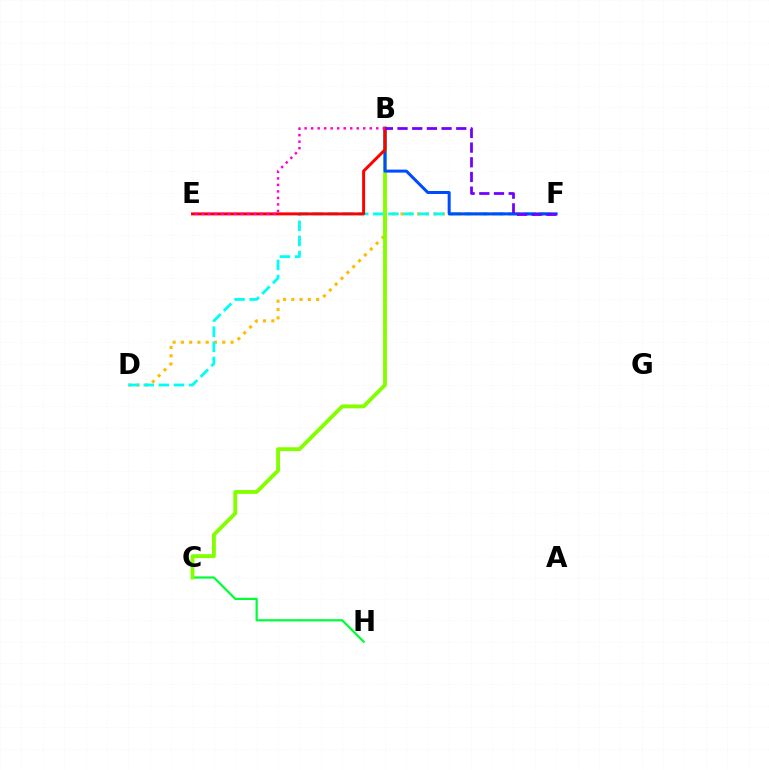{('C', 'H'): [{'color': '#00ff39', 'line_style': 'solid', 'thickness': 1.61}], ('D', 'F'): [{'color': '#ffbd00', 'line_style': 'dotted', 'thickness': 2.25}, {'color': '#00fff6', 'line_style': 'dashed', 'thickness': 2.06}], ('B', 'C'): [{'color': '#84ff00', 'line_style': 'solid', 'thickness': 2.79}], ('B', 'F'): [{'color': '#004bff', 'line_style': 'solid', 'thickness': 2.17}, {'color': '#7200ff', 'line_style': 'dashed', 'thickness': 1.99}], ('B', 'E'): [{'color': '#ff0000', 'line_style': 'solid', 'thickness': 2.13}, {'color': '#ff00cf', 'line_style': 'dotted', 'thickness': 1.77}]}